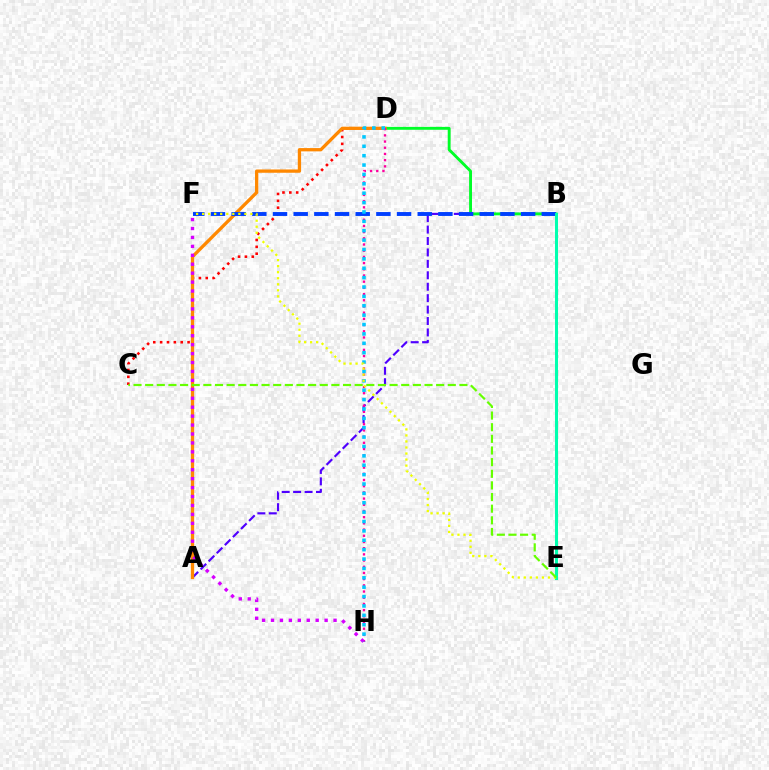{('A', 'B'): [{'color': '#4f00ff', 'line_style': 'dashed', 'thickness': 1.55}], ('C', 'D'): [{'color': '#ff0000', 'line_style': 'dotted', 'thickness': 1.86}], ('B', 'D'): [{'color': '#00ff27', 'line_style': 'solid', 'thickness': 2.08}], ('A', 'D'): [{'color': '#ff8800', 'line_style': 'solid', 'thickness': 2.37}], ('D', 'H'): [{'color': '#ff00a0', 'line_style': 'dotted', 'thickness': 1.68}, {'color': '#00c7ff', 'line_style': 'dotted', 'thickness': 2.55}], ('B', 'F'): [{'color': '#003fff', 'line_style': 'dashed', 'thickness': 2.81}], ('F', 'H'): [{'color': '#d600ff', 'line_style': 'dotted', 'thickness': 2.43}], ('B', 'E'): [{'color': '#00ffaf', 'line_style': 'solid', 'thickness': 2.19}], ('E', 'F'): [{'color': '#eeff00', 'line_style': 'dotted', 'thickness': 1.64}], ('C', 'E'): [{'color': '#66ff00', 'line_style': 'dashed', 'thickness': 1.58}]}